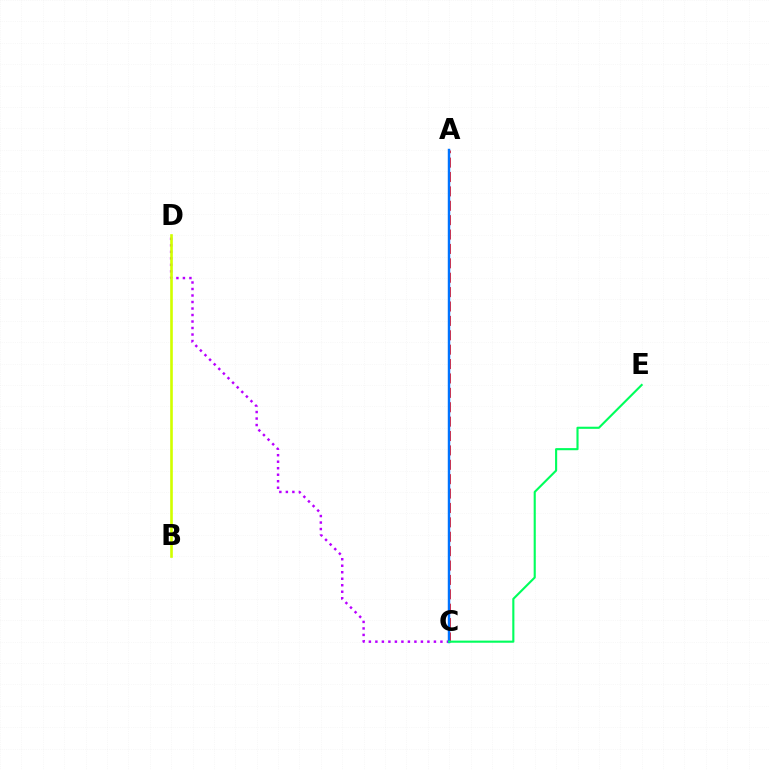{('A', 'C'): [{'color': '#ff0000', 'line_style': 'dashed', 'thickness': 1.95}, {'color': '#0074ff', 'line_style': 'solid', 'thickness': 1.76}], ('C', 'D'): [{'color': '#b900ff', 'line_style': 'dotted', 'thickness': 1.77}], ('C', 'E'): [{'color': '#00ff5c', 'line_style': 'solid', 'thickness': 1.52}], ('B', 'D'): [{'color': '#d1ff00', 'line_style': 'solid', 'thickness': 1.9}]}